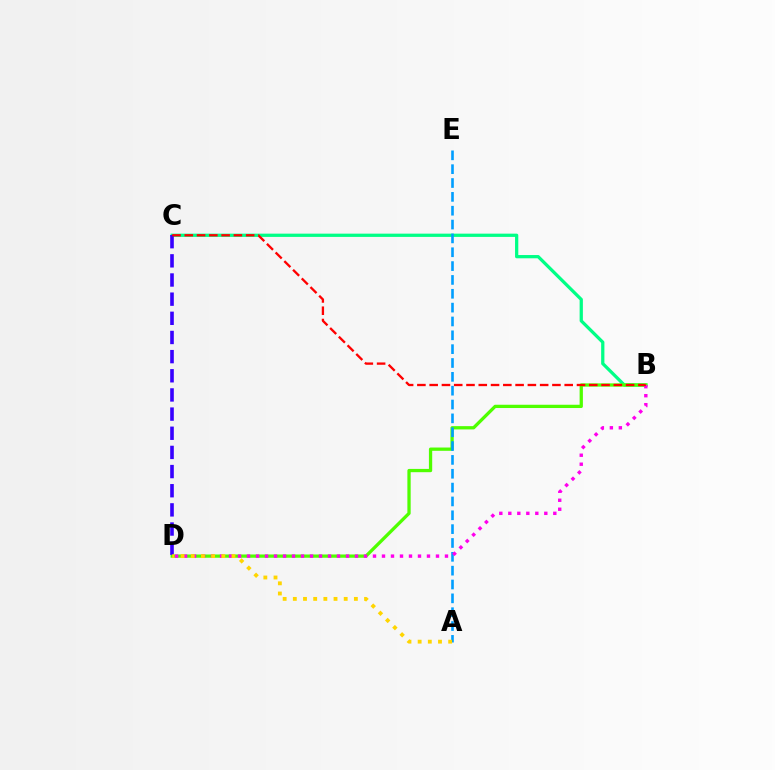{('B', 'C'): [{'color': '#00ff86', 'line_style': 'solid', 'thickness': 2.34}, {'color': '#ff0000', 'line_style': 'dashed', 'thickness': 1.67}], ('B', 'D'): [{'color': '#4fff00', 'line_style': 'solid', 'thickness': 2.36}, {'color': '#ff00ed', 'line_style': 'dotted', 'thickness': 2.44}], ('C', 'D'): [{'color': '#3700ff', 'line_style': 'dashed', 'thickness': 2.6}], ('A', 'E'): [{'color': '#009eff', 'line_style': 'dashed', 'thickness': 1.88}], ('A', 'D'): [{'color': '#ffd500', 'line_style': 'dotted', 'thickness': 2.76}]}